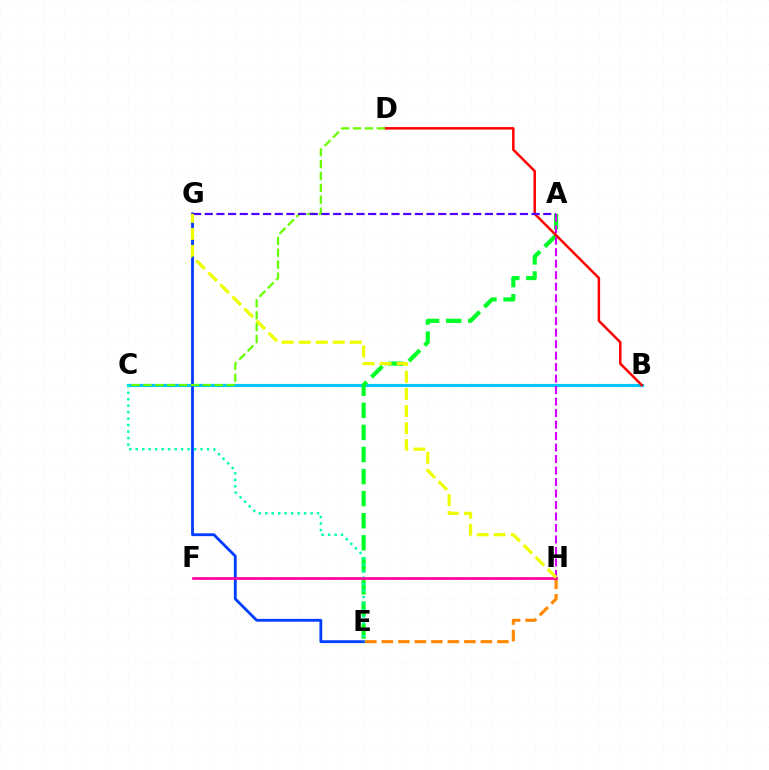{('B', 'C'): [{'color': '#00c7ff', 'line_style': 'solid', 'thickness': 2.26}], ('E', 'G'): [{'color': '#003fff', 'line_style': 'solid', 'thickness': 2.03}], ('A', 'E'): [{'color': '#00ff27', 'line_style': 'dashed', 'thickness': 3.0}], ('A', 'H'): [{'color': '#d600ff', 'line_style': 'dashed', 'thickness': 1.56}], ('B', 'D'): [{'color': '#ff0000', 'line_style': 'solid', 'thickness': 1.79}], ('C', 'D'): [{'color': '#66ff00', 'line_style': 'dashed', 'thickness': 1.62}], ('E', 'H'): [{'color': '#ff8800', 'line_style': 'dashed', 'thickness': 2.24}], ('C', 'E'): [{'color': '#00ffaf', 'line_style': 'dotted', 'thickness': 1.76}], ('A', 'G'): [{'color': '#4f00ff', 'line_style': 'dashed', 'thickness': 1.59}], ('F', 'H'): [{'color': '#ff00a0', 'line_style': 'solid', 'thickness': 1.95}], ('G', 'H'): [{'color': '#eeff00', 'line_style': 'dashed', 'thickness': 2.32}]}